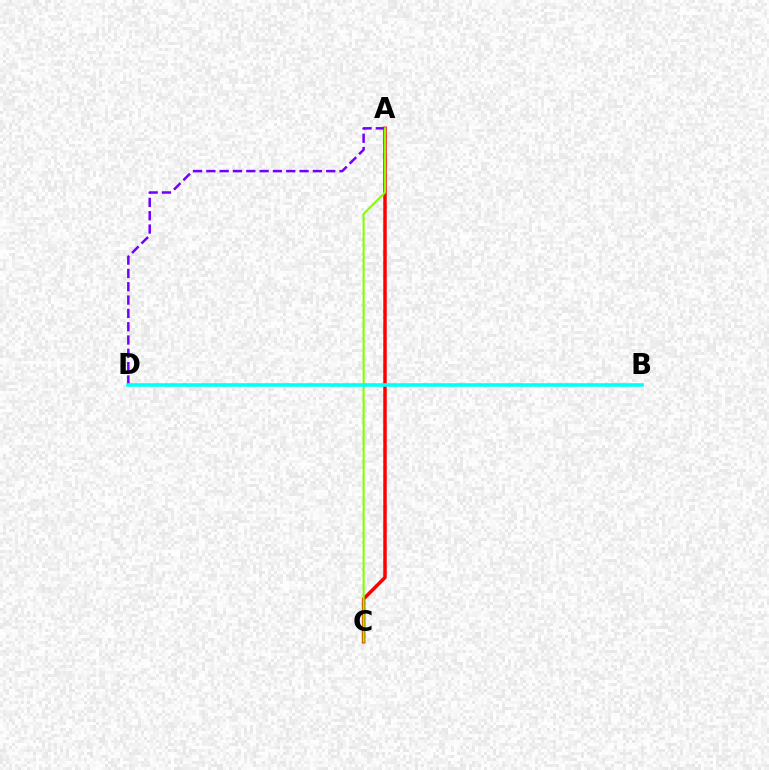{('A', 'D'): [{'color': '#7200ff', 'line_style': 'dashed', 'thickness': 1.81}], ('A', 'C'): [{'color': '#ff0000', 'line_style': 'solid', 'thickness': 2.51}, {'color': '#84ff00', 'line_style': 'solid', 'thickness': 1.51}], ('B', 'D'): [{'color': '#00fff6', 'line_style': 'solid', 'thickness': 2.58}]}